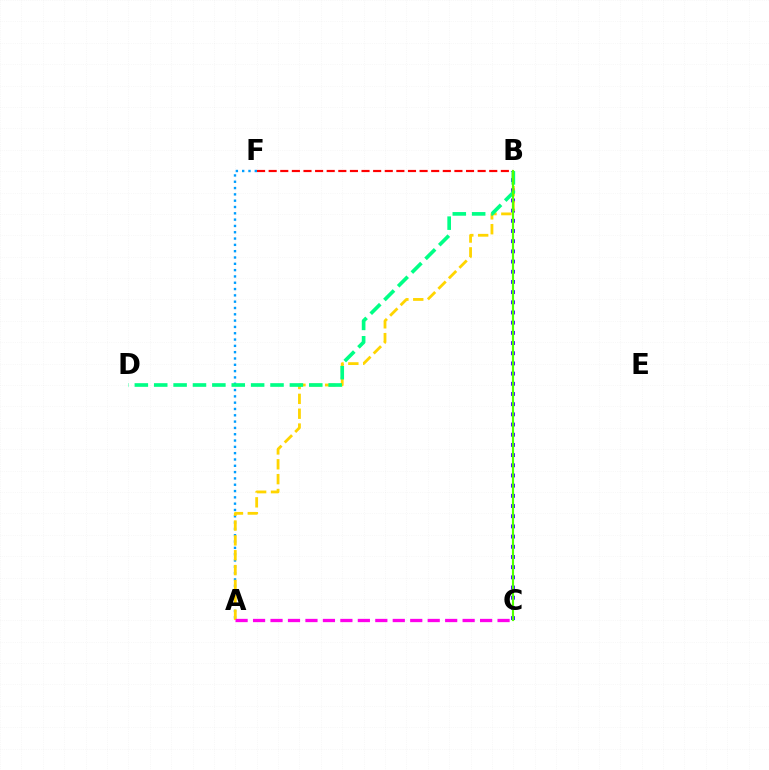{('A', 'F'): [{'color': '#009eff', 'line_style': 'dotted', 'thickness': 1.71}], ('B', 'C'): [{'color': '#3700ff', 'line_style': 'dotted', 'thickness': 2.77}, {'color': '#4fff00', 'line_style': 'solid', 'thickness': 1.55}], ('A', 'B'): [{'color': '#ffd500', 'line_style': 'dashed', 'thickness': 2.02}], ('B', 'D'): [{'color': '#00ff86', 'line_style': 'dashed', 'thickness': 2.63}], ('B', 'F'): [{'color': '#ff0000', 'line_style': 'dashed', 'thickness': 1.58}], ('A', 'C'): [{'color': '#ff00ed', 'line_style': 'dashed', 'thickness': 2.37}]}